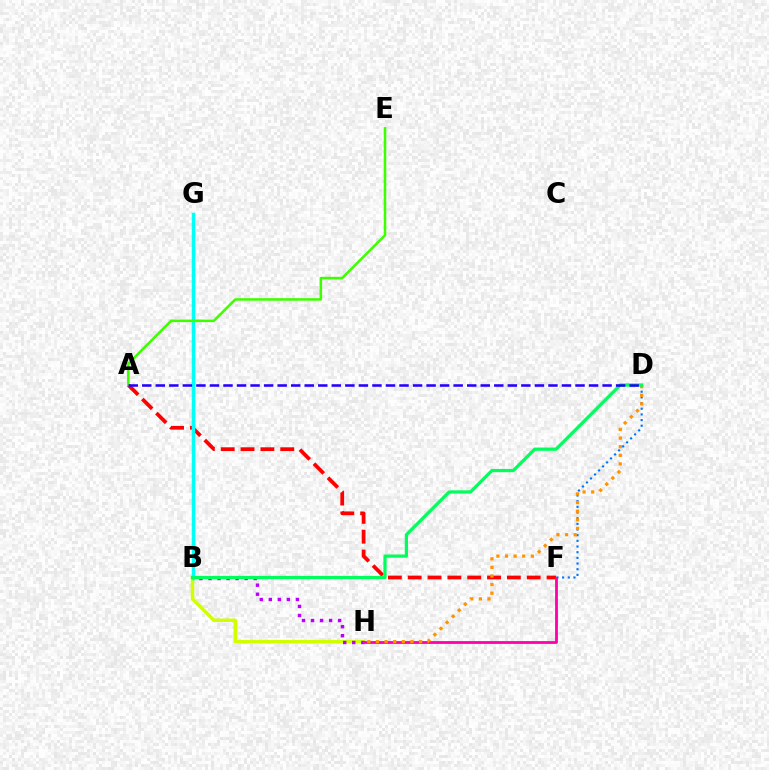{('B', 'H'): [{'color': '#d1ff00', 'line_style': 'solid', 'thickness': 2.5}, {'color': '#b900ff', 'line_style': 'dotted', 'thickness': 2.45}], ('D', 'F'): [{'color': '#0074ff', 'line_style': 'dotted', 'thickness': 1.54}], ('A', 'F'): [{'color': '#ff0000', 'line_style': 'dashed', 'thickness': 2.69}], ('F', 'H'): [{'color': '#ff00ac', 'line_style': 'solid', 'thickness': 2.01}], ('D', 'H'): [{'color': '#ff9400', 'line_style': 'dotted', 'thickness': 2.34}], ('B', 'G'): [{'color': '#00fff6', 'line_style': 'solid', 'thickness': 2.51}], ('A', 'E'): [{'color': '#3dff00', 'line_style': 'solid', 'thickness': 1.83}], ('B', 'D'): [{'color': '#00ff5c', 'line_style': 'solid', 'thickness': 2.33}], ('A', 'D'): [{'color': '#2500ff', 'line_style': 'dashed', 'thickness': 1.84}]}